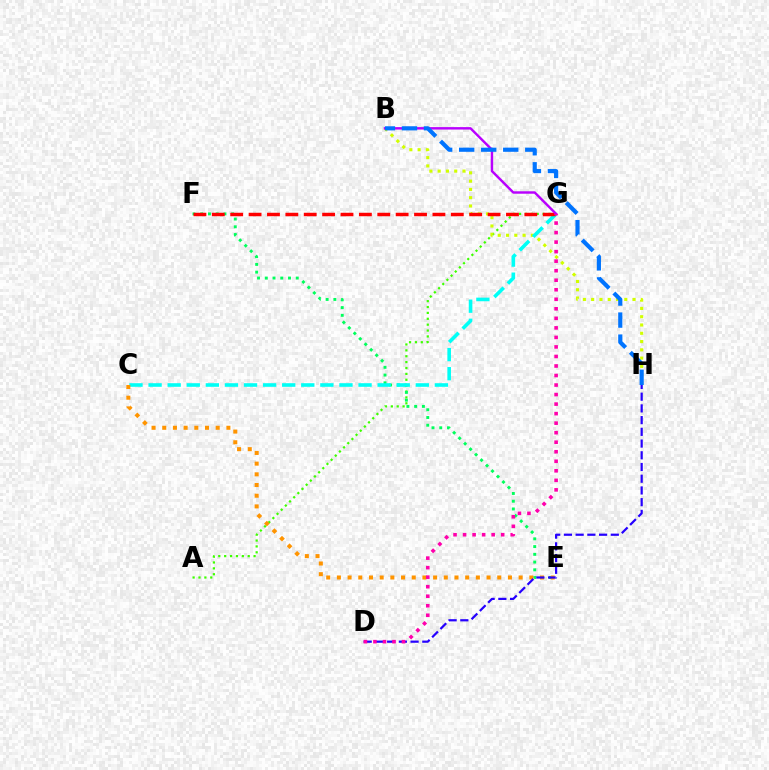{('A', 'G'): [{'color': '#3dff00', 'line_style': 'dotted', 'thickness': 1.6}], ('B', 'H'): [{'color': '#d1ff00', 'line_style': 'dotted', 'thickness': 2.25}, {'color': '#0074ff', 'line_style': 'dashed', 'thickness': 2.99}], ('E', 'F'): [{'color': '#00ff5c', 'line_style': 'dotted', 'thickness': 2.1}], ('C', 'G'): [{'color': '#00fff6', 'line_style': 'dashed', 'thickness': 2.59}], ('F', 'G'): [{'color': '#ff0000', 'line_style': 'dashed', 'thickness': 2.5}], ('B', 'G'): [{'color': '#b900ff', 'line_style': 'solid', 'thickness': 1.75}], ('C', 'E'): [{'color': '#ff9400', 'line_style': 'dotted', 'thickness': 2.9}], ('D', 'H'): [{'color': '#2500ff', 'line_style': 'dashed', 'thickness': 1.59}], ('D', 'G'): [{'color': '#ff00ac', 'line_style': 'dotted', 'thickness': 2.59}]}